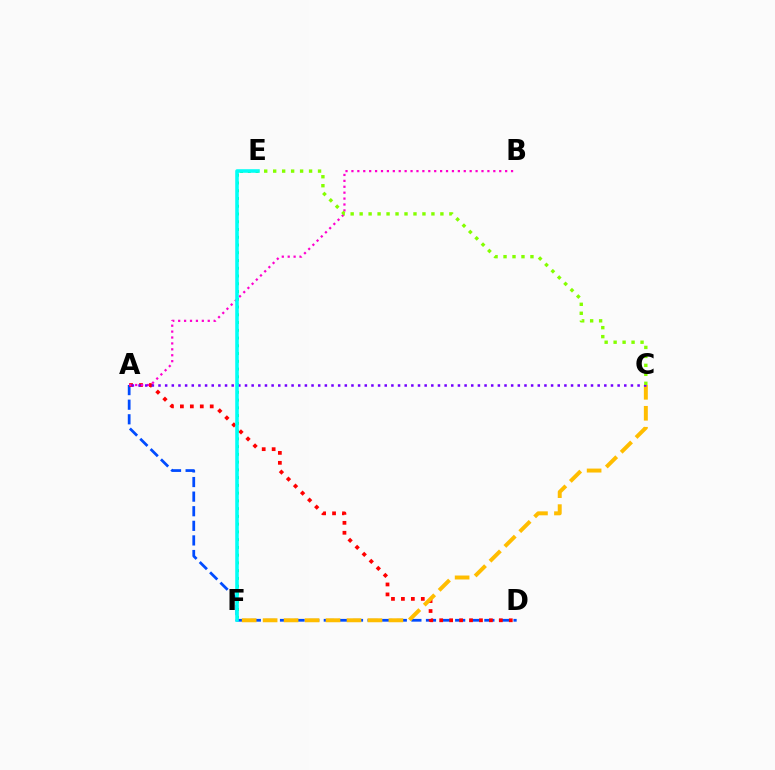{('A', 'D'): [{'color': '#004bff', 'line_style': 'dashed', 'thickness': 1.98}, {'color': '#ff0000', 'line_style': 'dotted', 'thickness': 2.7}], ('A', 'B'): [{'color': '#ff00cf', 'line_style': 'dotted', 'thickness': 1.61}], ('E', 'F'): [{'color': '#00ff39', 'line_style': 'dotted', 'thickness': 2.11}, {'color': '#00fff6', 'line_style': 'solid', 'thickness': 2.56}], ('C', 'F'): [{'color': '#ffbd00', 'line_style': 'dashed', 'thickness': 2.85}], ('A', 'C'): [{'color': '#7200ff', 'line_style': 'dotted', 'thickness': 1.81}], ('C', 'E'): [{'color': '#84ff00', 'line_style': 'dotted', 'thickness': 2.44}]}